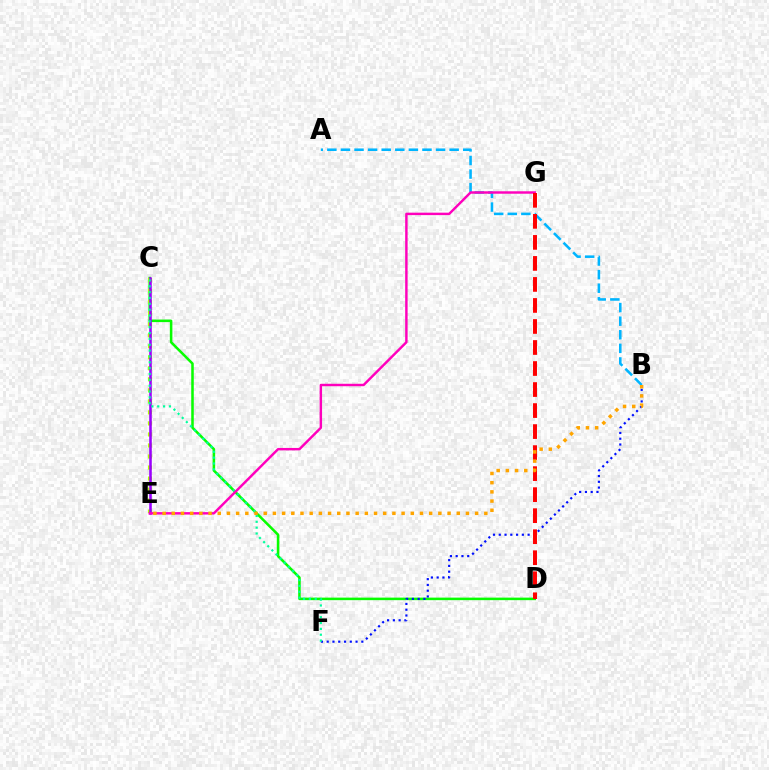{('C', 'D'): [{'color': '#08ff00', 'line_style': 'solid', 'thickness': 1.83}], ('B', 'F'): [{'color': '#0010ff', 'line_style': 'dotted', 'thickness': 1.57}], ('A', 'B'): [{'color': '#00b5ff', 'line_style': 'dashed', 'thickness': 1.85}], ('C', 'E'): [{'color': '#b3ff00', 'line_style': 'dotted', 'thickness': 3.0}, {'color': '#9b00ff', 'line_style': 'solid', 'thickness': 1.84}], ('C', 'F'): [{'color': '#00ff9d', 'line_style': 'dotted', 'thickness': 1.59}], ('E', 'G'): [{'color': '#ff00bd', 'line_style': 'solid', 'thickness': 1.76}], ('D', 'G'): [{'color': '#ff0000', 'line_style': 'dashed', 'thickness': 2.86}], ('B', 'E'): [{'color': '#ffa500', 'line_style': 'dotted', 'thickness': 2.5}]}